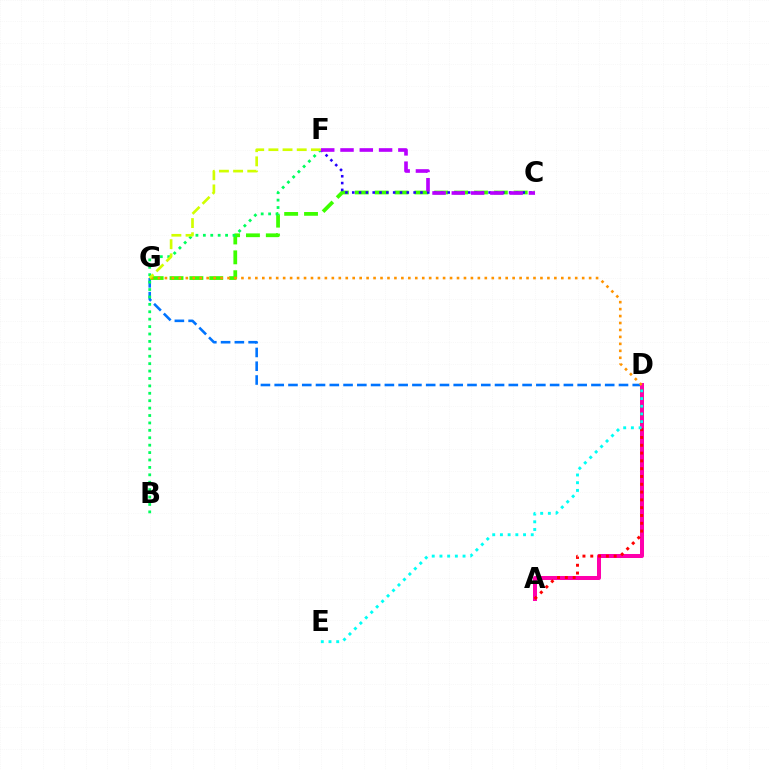{('D', 'G'): [{'color': '#0074ff', 'line_style': 'dashed', 'thickness': 1.87}, {'color': '#ff9400', 'line_style': 'dotted', 'thickness': 1.89}], ('A', 'D'): [{'color': '#ff00ac', 'line_style': 'solid', 'thickness': 2.88}, {'color': '#ff0000', 'line_style': 'dotted', 'thickness': 2.12}], ('C', 'G'): [{'color': '#3dff00', 'line_style': 'dashed', 'thickness': 2.7}], ('B', 'F'): [{'color': '#00ff5c', 'line_style': 'dotted', 'thickness': 2.01}], ('C', 'F'): [{'color': '#2500ff', 'line_style': 'dotted', 'thickness': 1.85}, {'color': '#b900ff', 'line_style': 'dashed', 'thickness': 2.62}], ('D', 'E'): [{'color': '#00fff6', 'line_style': 'dotted', 'thickness': 2.09}], ('F', 'G'): [{'color': '#d1ff00', 'line_style': 'dashed', 'thickness': 1.92}]}